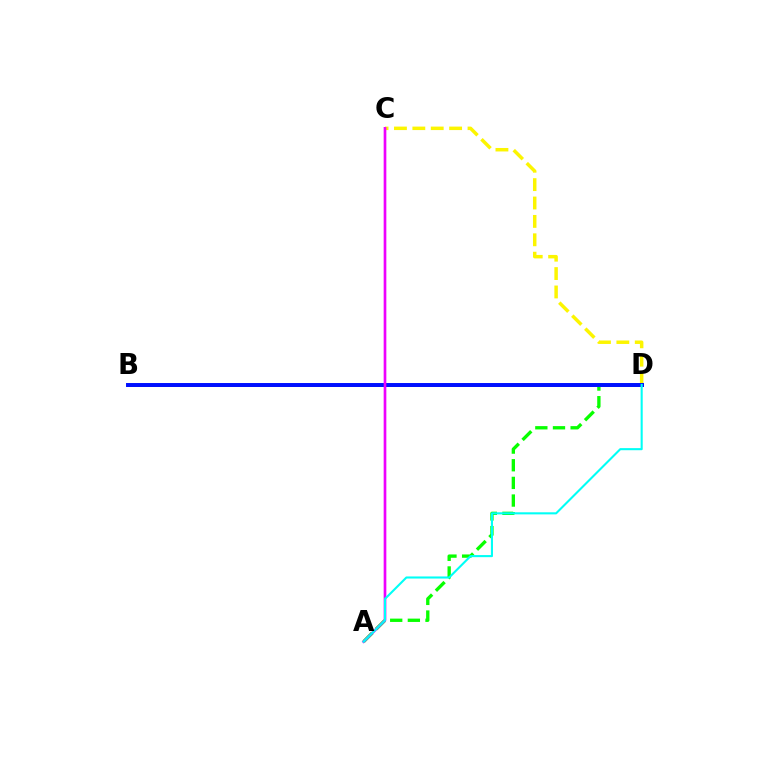{('C', 'D'): [{'color': '#fcf500', 'line_style': 'dashed', 'thickness': 2.5}], ('B', 'D'): [{'color': '#ff0000', 'line_style': 'solid', 'thickness': 2.06}, {'color': '#0010ff', 'line_style': 'solid', 'thickness': 2.84}], ('A', 'D'): [{'color': '#08ff00', 'line_style': 'dashed', 'thickness': 2.4}, {'color': '#00fff6', 'line_style': 'solid', 'thickness': 1.51}], ('A', 'C'): [{'color': '#ee00ff', 'line_style': 'solid', 'thickness': 1.92}]}